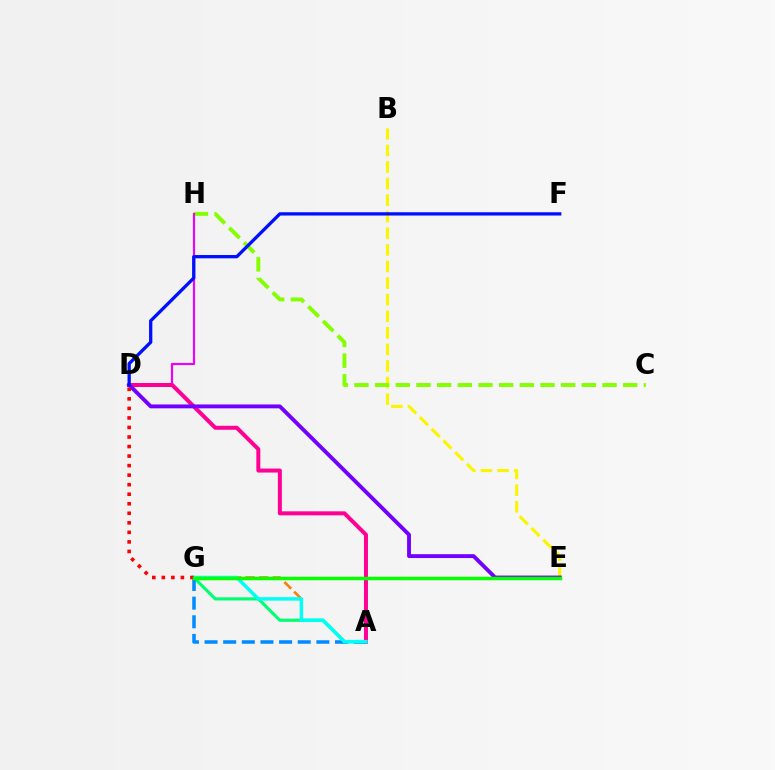{('A', 'G'): [{'color': '#00ff74', 'line_style': 'solid', 'thickness': 2.26}, {'color': '#008cff', 'line_style': 'dashed', 'thickness': 2.53}, {'color': '#ff7c00', 'line_style': 'dashed', 'thickness': 1.85}, {'color': '#00fff6', 'line_style': 'solid', 'thickness': 2.51}], ('B', 'E'): [{'color': '#fcf500', 'line_style': 'dashed', 'thickness': 2.25}], ('C', 'H'): [{'color': '#84ff00', 'line_style': 'dashed', 'thickness': 2.81}], ('D', 'H'): [{'color': '#ee00ff', 'line_style': 'solid', 'thickness': 1.54}], ('A', 'D'): [{'color': '#ff0094', 'line_style': 'solid', 'thickness': 2.88}], ('D', 'E'): [{'color': '#7200ff', 'line_style': 'solid', 'thickness': 2.79}], ('D', 'F'): [{'color': '#0010ff', 'line_style': 'solid', 'thickness': 2.37}], ('D', 'G'): [{'color': '#ff0000', 'line_style': 'dotted', 'thickness': 2.59}], ('E', 'G'): [{'color': '#08ff00', 'line_style': 'solid', 'thickness': 2.52}]}